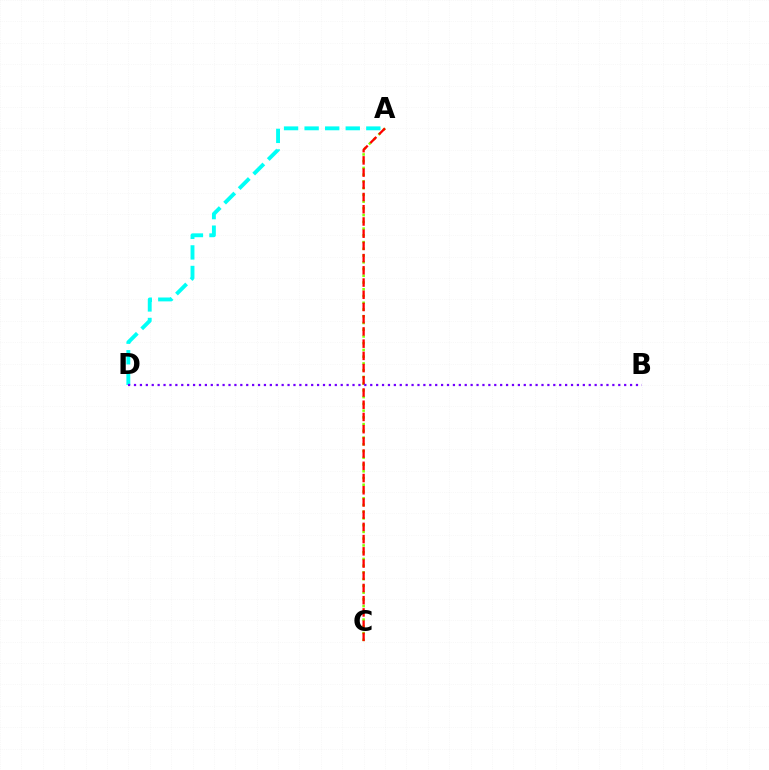{('A', 'C'): [{'color': '#84ff00', 'line_style': 'dotted', 'thickness': 1.83}, {'color': '#ff0000', 'line_style': 'dashed', 'thickness': 1.66}], ('A', 'D'): [{'color': '#00fff6', 'line_style': 'dashed', 'thickness': 2.79}], ('B', 'D'): [{'color': '#7200ff', 'line_style': 'dotted', 'thickness': 1.6}]}